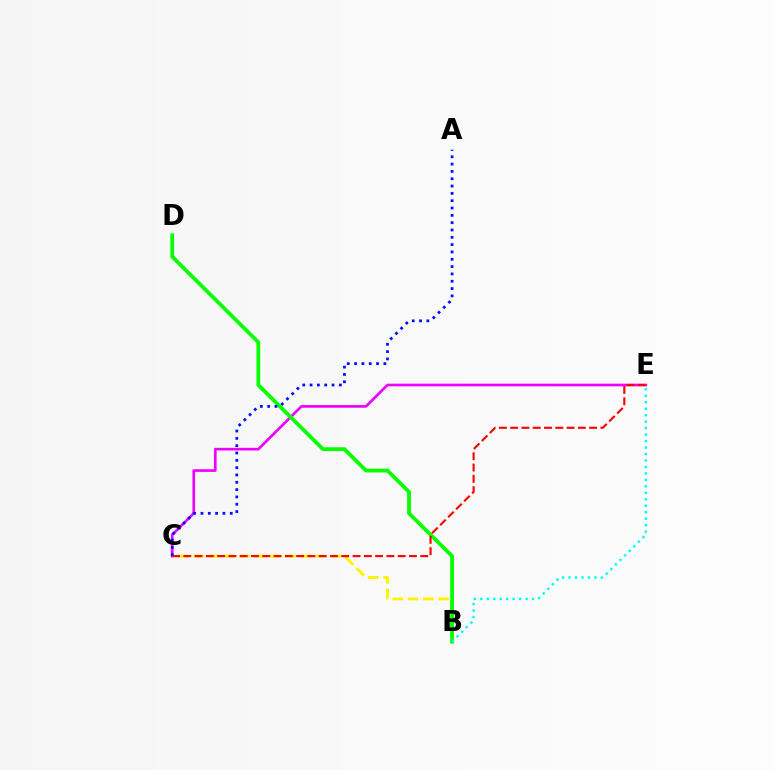{('C', 'E'): [{'color': '#ee00ff', 'line_style': 'solid', 'thickness': 1.91}, {'color': '#ff0000', 'line_style': 'dashed', 'thickness': 1.53}], ('B', 'C'): [{'color': '#fcf500', 'line_style': 'dashed', 'thickness': 2.08}], ('B', 'D'): [{'color': '#08ff00', 'line_style': 'solid', 'thickness': 2.74}], ('B', 'E'): [{'color': '#00fff6', 'line_style': 'dotted', 'thickness': 1.76}], ('A', 'C'): [{'color': '#0010ff', 'line_style': 'dotted', 'thickness': 1.99}]}